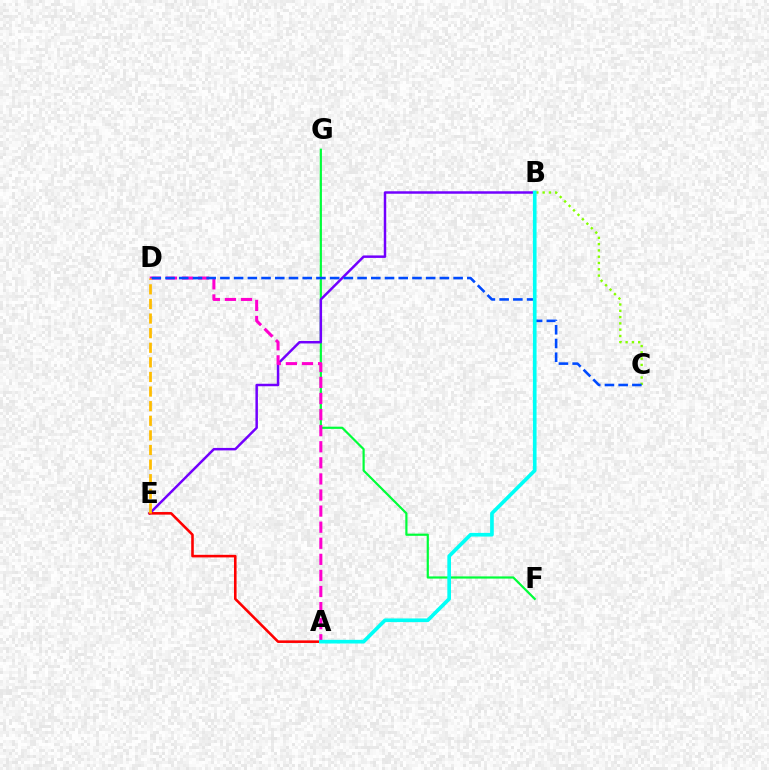{('F', 'G'): [{'color': '#00ff39', 'line_style': 'solid', 'thickness': 1.58}], ('B', 'E'): [{'color': '#7200ff', 'line_style': 'solid', 'thickness': 1.79}], ('A', 'D'): [{'color': '#ff00cf', 'line_style': 'dashed', 'thickness': 2.18}], ('B', 'C'): [{'color': '#84ff00', 'line_style': 'dotted', 'thickness': 1.71}], ('C', 'D'): [{'color': '#004bff', 'line_style': 'dashed', 'thickness': 1.86}], ('A', 'E'): [{'color': '#ff0000', 'line_style': 'solid', 'thickness': 1.86}], ('A', 'B'): [{'color': '#00fff6', 'line_style': 'solid', 'thickness': 2.64}], ('D', 'E'): [{'color': '#ffbd00', 'line_style': 'dashed', 'thickness': 1.98}]}